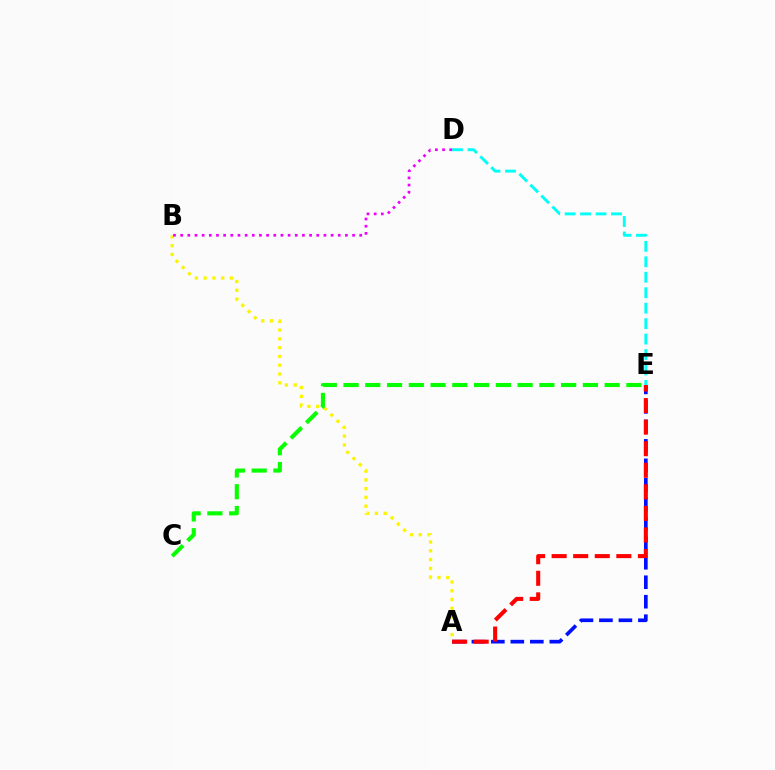{('A', 'E'): [{'color': '#0010ff', 'line_style': 'dashed', 'thickness': 2.65}, {'color': '#ff0000', 'line_style': 'dashed', 'thickness': 2.93}], ('A', 'B'): [{'color': '#fcf500', 'line_style': 'dotted', 'thickness': 2.39}], ('C', 'E'): [{'color': '#08ff00', 'line_style': 'dashed', 'thickness': 2.96}], ('D', 'E'): [{'color': '#00fff6', 'line_style': 'dashed', 'thickness': 2.1}], ('B', 'D'): [{'color': '#ee00ff', 'line_style': 'dotted', 'thickness': 1.95}]}